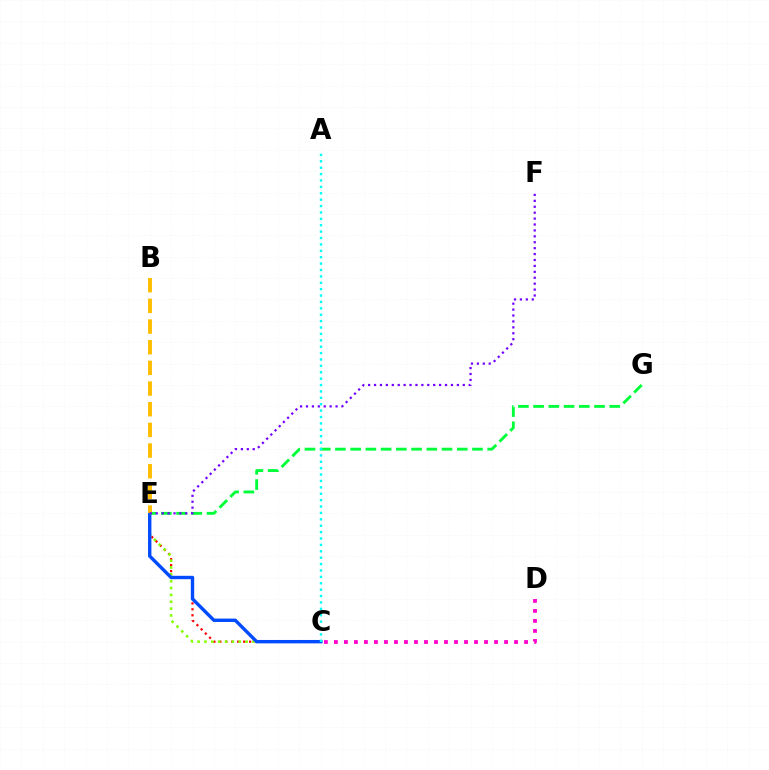{('C', 'E'): [{'color': '#ff0000', 'line_style': 'dotted', 'thickness': 1.62}, {'color': '#84ff00', 'line_style': 'dotted', 'thickness': 1.86}, {'color': '#004bff', 'line_style': 'solid', 'thickness': 2.45}], ('E', 'G'): [{'color': '#00ff39', 'line_style': 'dashed', 'thickness': 2.07}], ('B', 'E'): [{'color': '#ffbd00', 'line_style': 'dashed', 'thickness': 2.81}], ('C', 'D'): [{'color': '#ff00cf', 'line_style': 'dotted', 'thickness': 2.72}], ('E', 'F'): [{'color': '#7200ff', 'line_style': 'dotted', 'thickness': 1.61}], ('A', 'C'): [{'color': '#00fff6', 'line_style': 'dotted', 'thickness': 1.74}]}